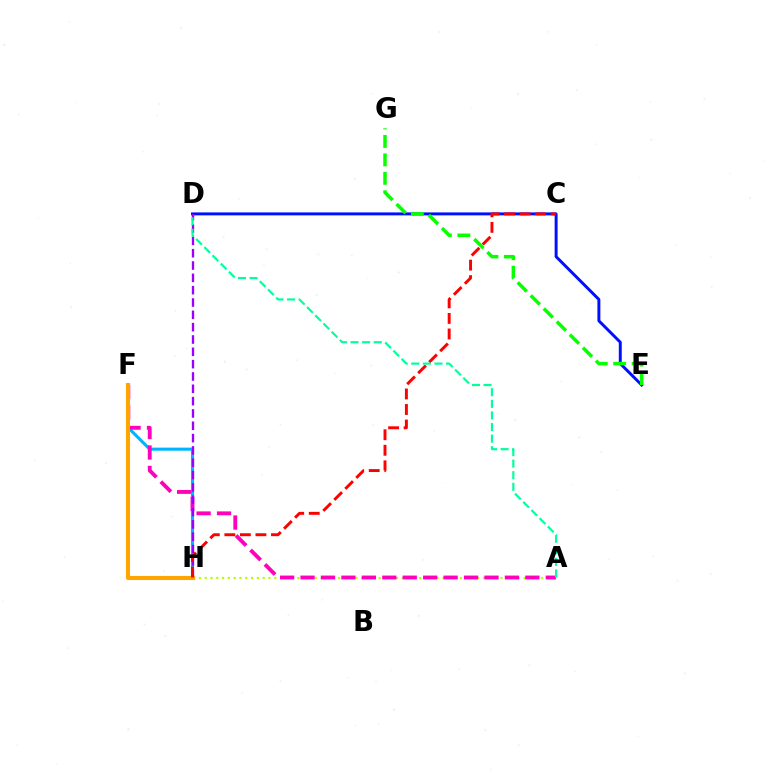{('F', 'H'): [{'color': '#00b5ff', 'line_style': 'solid', 'thickness': 2.22}, {'color': '#ffa500', 'line_style': 'solid', 'thickness': 2.94}], ('A', 'H'): [{'color': '#b3ff00', 'line_style': 'dotted', 'thickness': 1.58}], ('A', 'F'): [{'color': '#ff00bd', 'line_style': 'dashed', 'thickness': 2.78}], ('D', 'E'): [{'color': '#0010ff', 'line_style': 'solid', 'thickness': 2.12}], ('D', 'H'): [{'color': '#9b00ff', 'line_style': 'dashed', 'thickness': 1.67}], ('E', 'G'): [{'color': '#08ff00', 'line_style': 'dashed', 'thickness': 2.51}], ('C', 'H'): [{'color': '#ff0000', 'line_style': 'dashed', 'thickness': 2.11}], ('A', 'D'): [{'color': '#00ff9d', 'line_style': 'dashed', 'thickness': 1.58}]}